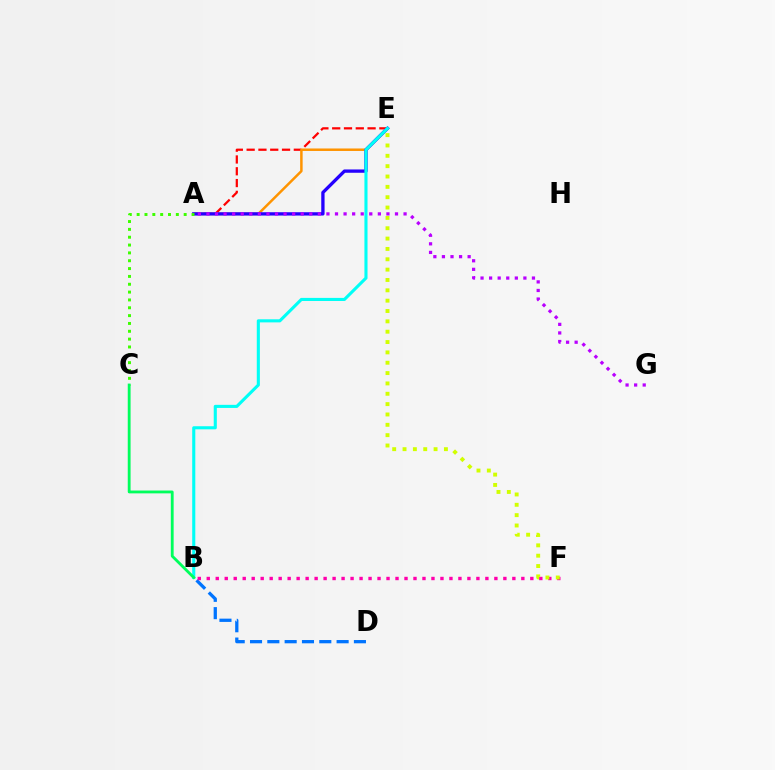{('A', 'E'): [{'color': '#ff0000', 'line_style': 'dashed', 'thickness': 1.6}, {'color': '#ff9400', 'line_style': 'solid', 'thickness': 1.79}, {'color': '#2500ff', 'line_style': 'solid', 'thickness': 2.38}], ('B', 'E'): [{'color': '#00fff6', 'line_style': 'solid', 'thickness': 2.23}], ('A', 'C'): [{'color': '#3dff00', 'line_style': 'dotted', 'thickness': 2.13}], ('B', 'C'): [{'color': '#00ff5c', 'line_style': 'solid', 'thickness': 2.04}], ('B', 'D'): [{'color': '#0074ff', 'line_style': 'dashed', 'thickness': 2.35}], ('B', 'F'): [{'color': '#ff00ac', 'line_style': 'dotted', 'thickness': 2.44}], ('E', 'F'): [{'color': '#d1ff00', 'line_style': 'dotted', 'thickness': 2.81}], ('A', 'G'): [{'color': '#b900ff', 'line_style': 'dotted', 'thickness': 2.33}]}